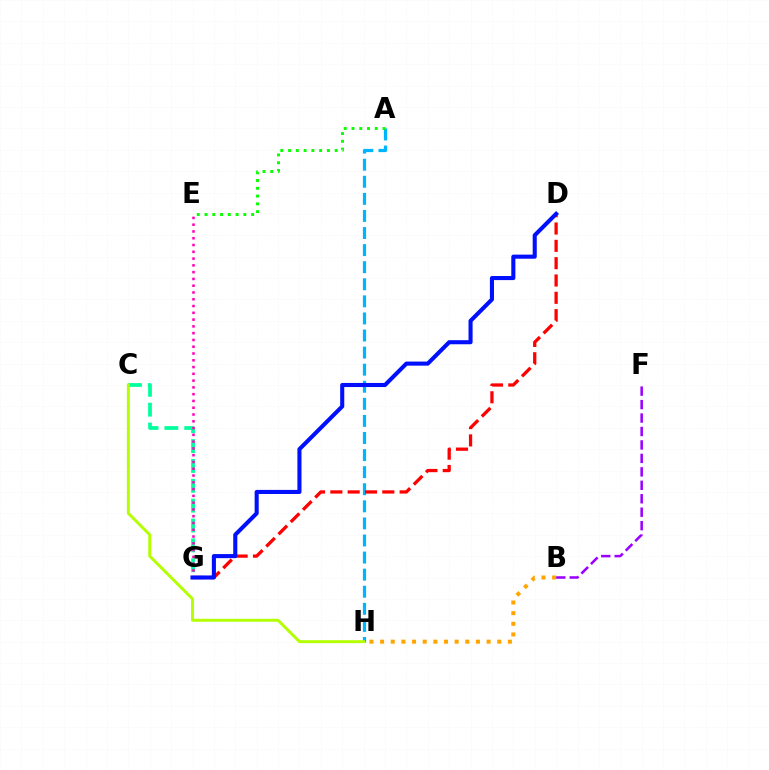{('C', 'G'): [{'color': '#00ff9d', 'line_style': 'dashed', 'thickness': 2.7}], ('B', 'F'): [{'color': '#9b00ff', 'line_style': 'dashed', 'thickness': 1.83}], ('E', 'G'): [{'color': '#ff00bd', 'line_style': 'dotted', 'thickness': 1.84}], ('A', 'H'): [{'color': '#00b5ff', 'line_style': 'dashed', 'thickness': 2.32}], ('A', 'E'): [{'color': '#08ff00', 'line_style': 'dotted', 'thickness': 2.11}], ('D', 'G'): [{'color': '#ff0000', 'line_style': 'dashed', 'thickness': 2.35}, {'color': '#0010ff', 'line_style': 'solid', 'thickness': 2.94}], ('B', 'H'): [{'color': '#ffa500', 'line_style': 'dotted', 'thickness': 2.89}], ('C', 'H'): [{'color': '#b3ff00', 'line_style': 'solid', 'thickness': 2.11}]}